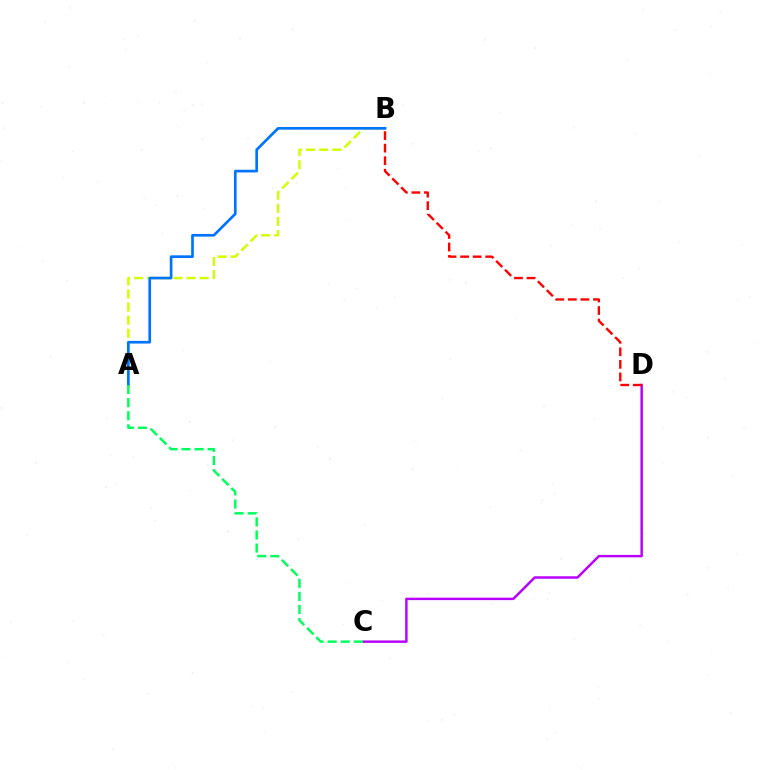{('A', 'B'): [{'color': '#d1ff00', 'line_style': 'dashed', 'thickness': 1.78}, {'color': '#0074ff', 'line_style': 'solid', 'thickness': 1.93}], ('C', 'D'): [{'color': '#b900ff', 'line_style': 'solid', 'thickness': 1.77}], ('A', 'C'): [{'color': '#00ff5c', 'line_style': 'dashed', 'thickness': 1.78}], ('B', 'D'): [{'color': '#ff0000', 'line_style': 'dashed', 'thickness': 1.7}]}